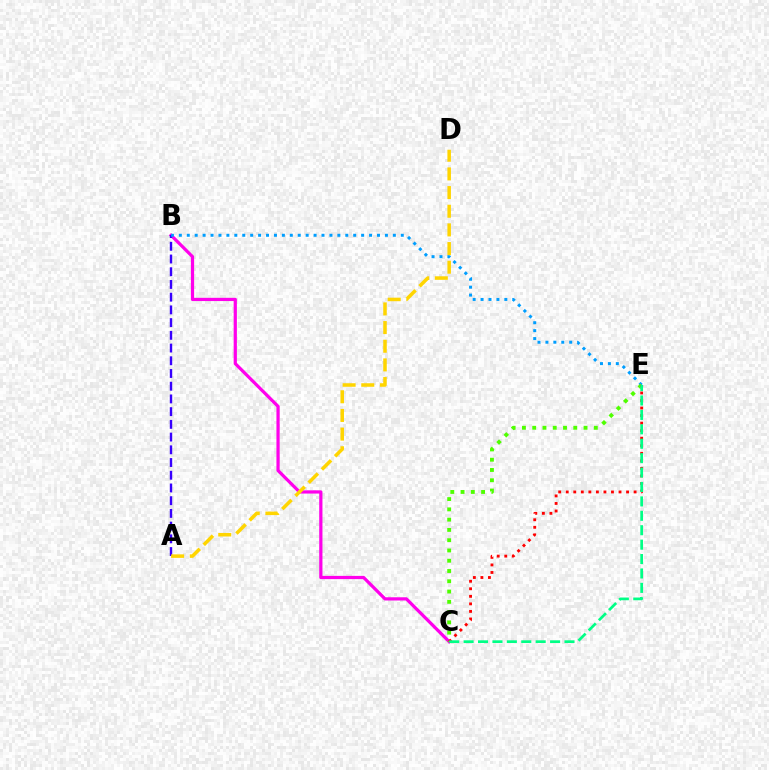{('B', 'C'): [{'color': '#ff00ed', 'line_style': 'solid', 'thickness': 2.33}], ('A', 'B'): [{'color': '#3700ff', 'line_style': 'dashed', 'thickness': 1.73}], ('B', 'E'): [{'color': '#009eff', 'line_style': 'dotted', 'thickness': 2.15}], ('C', 'E'): [{'color': '#4fff00', 'line_style': 'dotted', 'thickness': 2.79}, {'color': '#ff0000', 'line_style': 'dotted', 'thickness': 2.05}, {'color': '#00ff86', 'line_style': 'dashed', 'thickness': 1.96}], ('A', 'D'): [{'color': '#ffd500', 'line_style': 'dashed', 'thickness': 2.54}]}